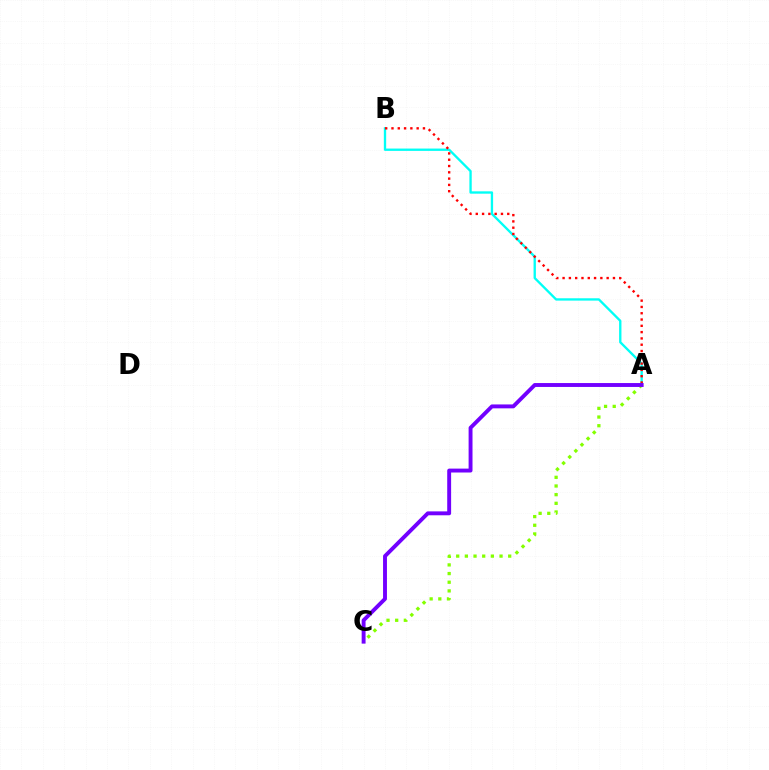{('A', 'B'): [{'color': '#00fff6', 'line_style': 'solid', 'thickness': 1.68}, {'color': '#ff0000', 'line_style': 'dotted', 'thickness': 1.71}], ('A', 'C'): [{'color': '#84ff00', 'line_style': 'dotted', 'thickness': 2.35}, {'color': '#7200ff', 'line_style': 'solid', 'thickness': 2.81}]}